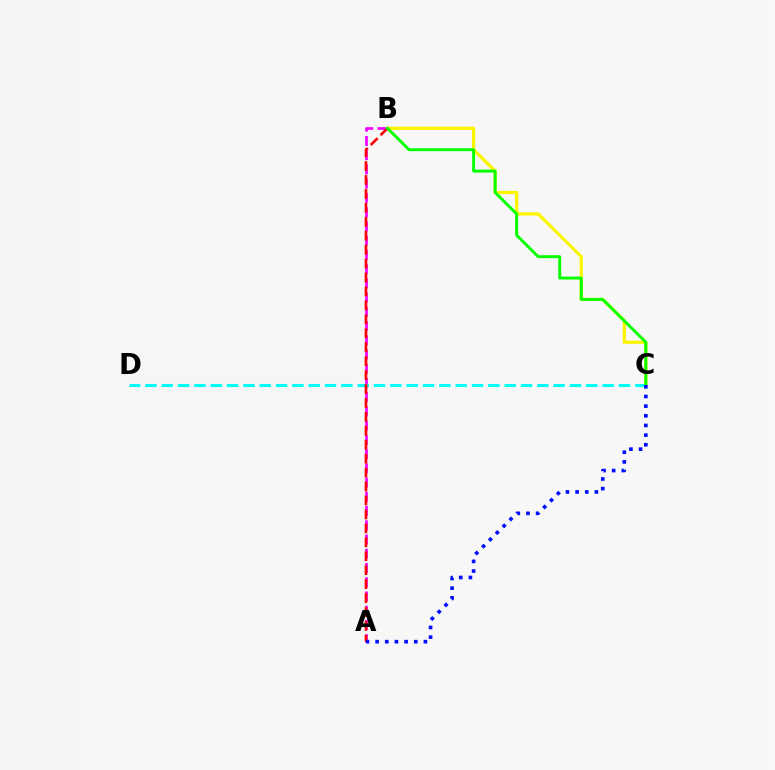{('A', 'B'): [{'color': '#ee00ff', 'line_style': 'dashed', 'thickness': 1.93}, {'color': '#ff0000', 'line_style': 'dashed', 'thickness': 1.89}], ('B', 'C'): [{'color': '#fcf500', 'line_style': 'solid', 'thickness': 2.33}, {'color': '#08ff00', 'line_style': 'solid', 'thickness': 2.11}], ('C', 'D'): [{'color': '#00fff6', 'line_style': 'dashed', 'thickness': 2.22}], ('A', 'C'): [{'color': '#0010ff', 'line_style': 'dotted', 'thickness': 2.62}]}